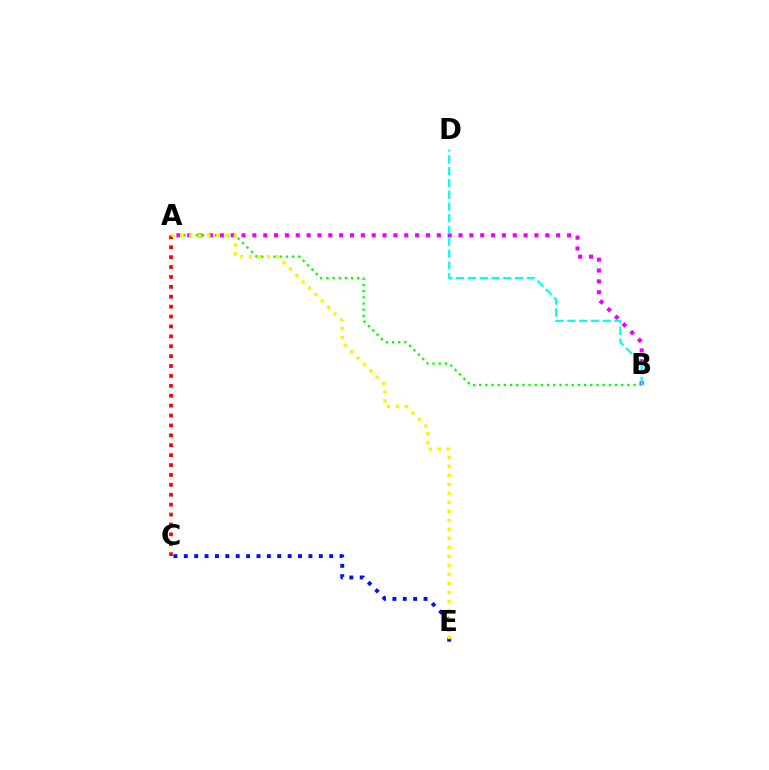{('A', 'B'): [{'color': '#08ff00', 'line_style': 'dotted', 'thickness': 1.68}, {'color': '#ee00ff', 'line_style': 'dotted', 'thickness': 2.95}], ('B', 'D'): [{'color': '#00fff6', 'line_style': 'dashed', 'thickness': 1.6}], ('A', 'C'): [{'color': '#ff0000', 'line_style': 'dotted', 'thickness': 2.69}], ('C', 'E'): [{'color': '#0010ff', 'line_style': 'dotted', 'thickness': 2.82}], ('A', 'E'): [{'color': '#fcf500', 'line_style': 'dotted', 'thickness': 2.45}]}